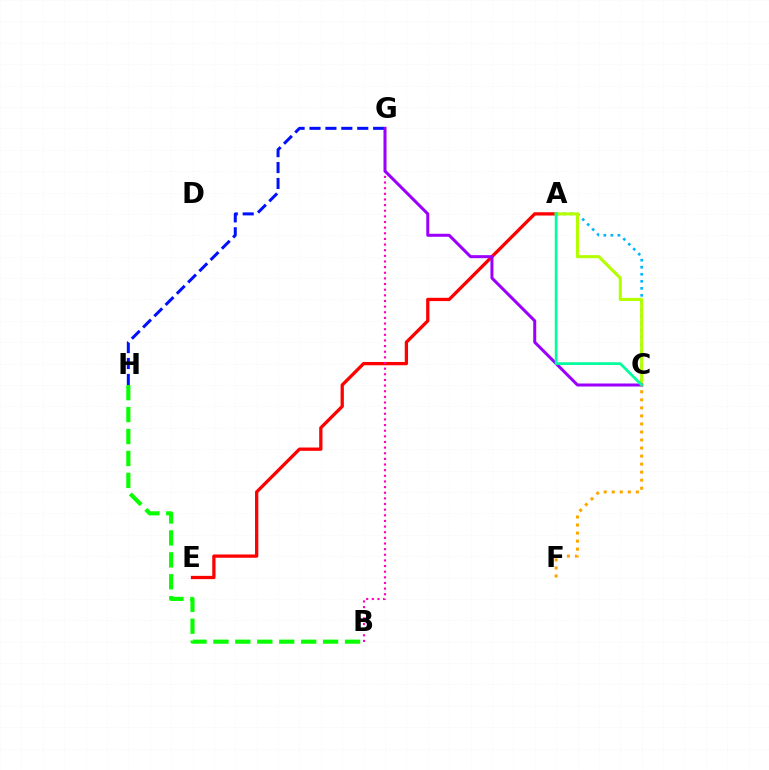{('G', 'H'): [{'color': '#0010ff', 'line_style': 'dashed', 'thickness': 2.16}], ('A', 'C'): [{'color': '#00b5ff', 'line_style': 'dotted', 'thickness': 1.91}, {'color': '#b3ff00', 'line_style': 'solid', 'thickness': 2.22}, {'color': '#00ff9d', 'line_style': 'solid', 'thickness': 1.95}], ('A', 'E'): [{'color': '#ff0000', 'line_style': 'solid', 'thickness': 2.36}], ('B', 'G'): [{'color': '#ff00bd', 'line_style': 'dotted', 'thickness': 1.53}], ('B', 'H'): [{'color': '#08ff00', 'line_style': 'dashed', 'thickness': 2.98}], ('C', 'G'): [{'color': '#9b00ff', 'line_style': 'solid', 'thickness': 2.18}], ('C', 'F'): [{'color': '#ffa500', 'line_style': 'dotted', 'thickness': 2.18}]}